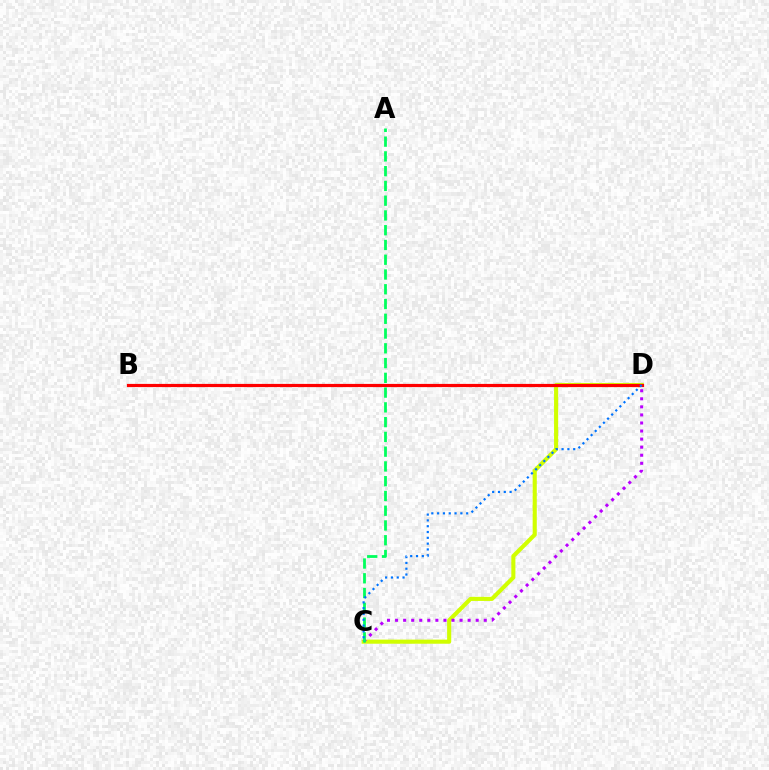{('C', 'D'): [{'color': '#d1ff00', 'line_style': 'solid', 'thickness': 2.96}, {'color': '#b900ff', 'line_style': 'dotted', 'thickness': 2.19}, {'color': '#0074ff', 'line_style': 'dotted', 'thickness': 1.58}], ('B', 'D'): [{'color': '#ff0000', 'line_style': 'solid', 'thickness': 2.29}], ('A', 'C'): [{'color': '#00ff5c', 'line_style': 'dashed', 'thickness': 2.01}]}